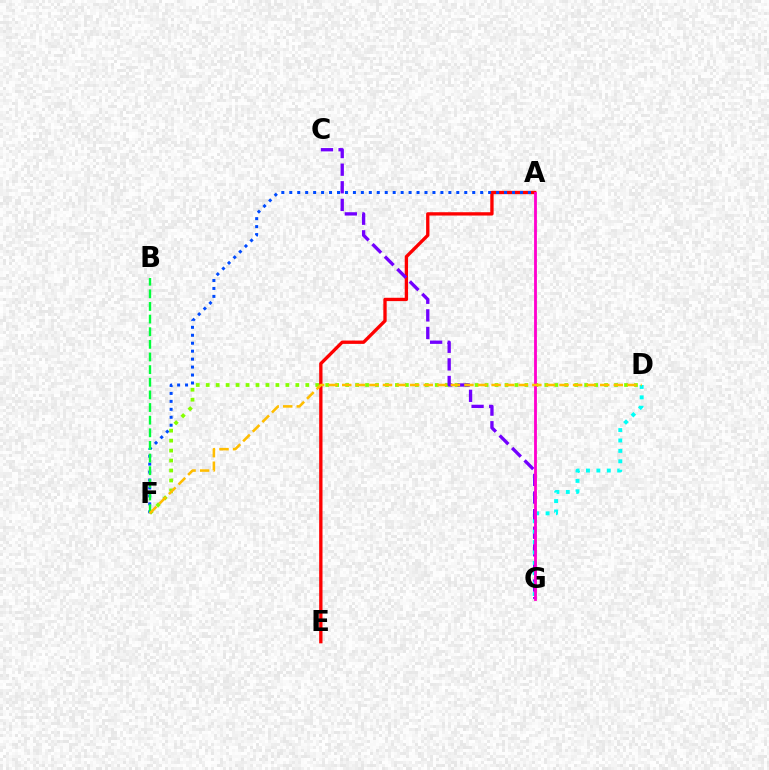{('D', 'F'): [{'color': '#84ff00', 'line_style': 'dotted', 'thickness': 2.71}, {'color': '#ffbd00', 'line_style': 'dashed', 'thickness': 1.84}], ('A', 'E'): [{'color': '#ff0000', 'line_style': 'solid', 'thickness': 2.39}], ('C', 'G'): [{'color': '#7200ff', 'line_style': 'dashed', 'thickness': 2.39}], ('D', 'G'): [{'color': '#00fff6', 'line_style': 'dotted', 'thickness': 2.82}], ('A', 'F'): [{'color': '#004bff', 'line_style': 'dotted', 'thickness': 2.16}], ('B', 'F'): [{'color': '#00ff39', 'line_style': 'dashed', 'thickness': 1.72}], ('A', 'G'): [{'color': '#ff00cf', 'line_style': 'solid', 'thickness': 2.03}]}